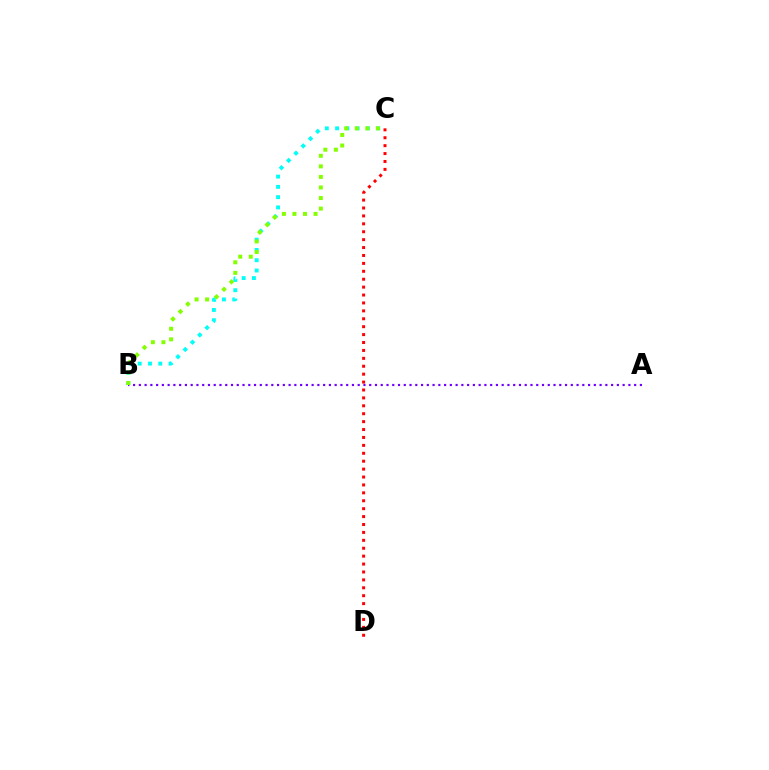{('B', 'C'): [{'color': '#00fff6', 'line_style': 'dotted', 'thickness': 2.79}, {'color': '#84ff00', 'line_style': 'dotted', 'thickness': 2.87}], ('C', 'D'): [{'color': '#ff0000', 'line_style': 'dotted', 'thickness': 2.15}], ('A', 'B'): [{'color': '#7200ff', 'line_style': 'dotted', 'thickness': 1.56}]}